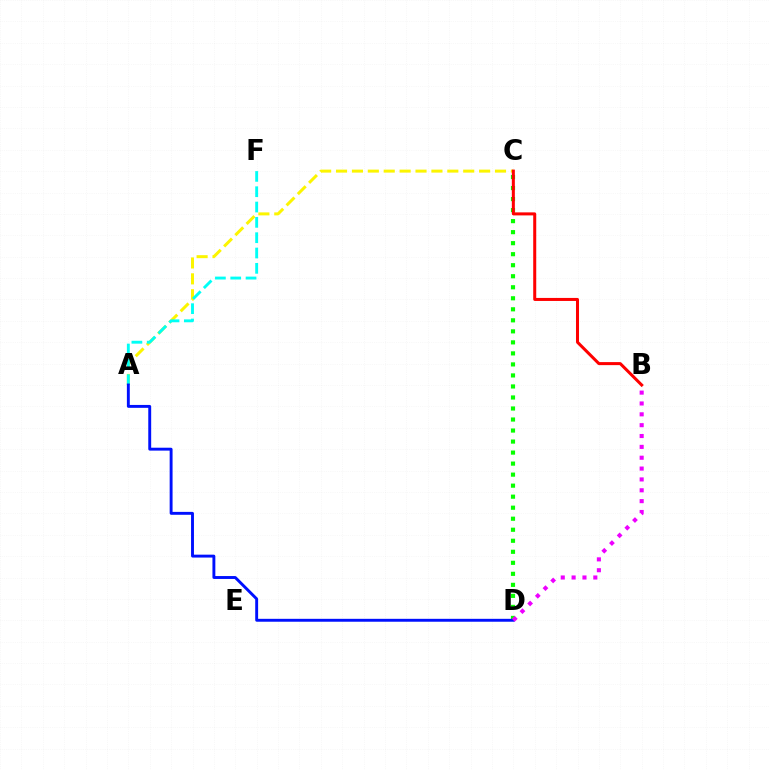{('C', 'D'): [{'color': '#08ff00', 'line_style': 'dotted', 'thickness': 2.99}], ('A', 'C'): [{'color': '#fcf500', 'line_style': 'dashed', 'thickness': 2.16}], ('A', 'F'): [{'color': '#00fff6', 'line_style': 'dashed', 'thickness': 2.08}], ('A', 'D'): [{'color': '#0010ff', 'line_style': 'solid', 'thickness': 2.09}], ('B', 'C'): [{'color': '#ff0000', 'line_style': 'solid', 'thickness': 2.18}], ('B', 'D'): [{'color': '#ee00ff', 'line_style': 'dotted', 'thickness': 2.95}]}